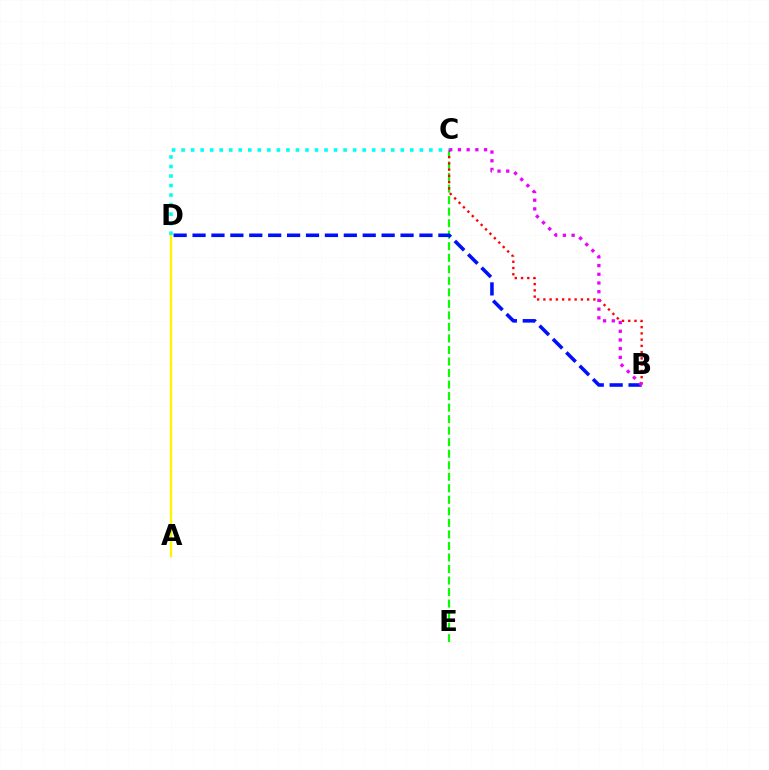{('A', 'D'): [{'color': '#fcf500', 'line_style': 'solid', 'thickness': 1.7}], ('C', 'E'): [{'color': '#08ff00', 'line_style': 'dashed', 'thickness': 1.57}], ('B', 'C'): [{'color': '#ff0000', 'line_style': 'dotted', 'thickness': 1.7}, {'color': '#ee00ff', 'line_style': 'dotted', 'thickness': 2.37}], ('C', 'D'): [{'color': '#00fff6', 'line_style': 'dotted', 'thickness': 2.59}], ('B', 'D'): [{'color': '#0010ff', 'line_style': 'dashed', 'thickness': 2.57}]}